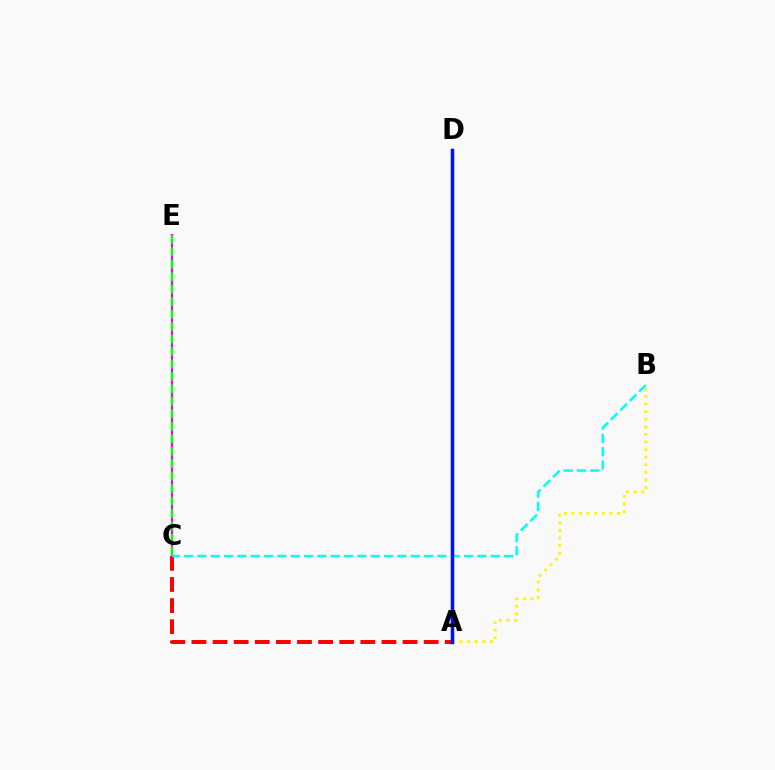{('A', 'C'): [{'color': '#ff0000', 'line_style': 'dashed', 'thickness': 2.87}], ('C', 'E'): [{'color': '#ee00ff', 'line_style': 'solid', 'thickness': 1.56}, {'color': '#08ff00', 'line_style': 'dashed', 'thickness': 1.69}], ('A', 'B'): [{'color': '#fcf500', 'line_style': 'dotted', 'thickness': 2.06}], ('B', 'C'): [{'color': '#00fff6', 'line_style': 'dashed', 'thickness': 1.81}], ('A', 'D'): [{'color': '#0010ff', 'line_style': 'solid', 'thickness': 2.51}]}